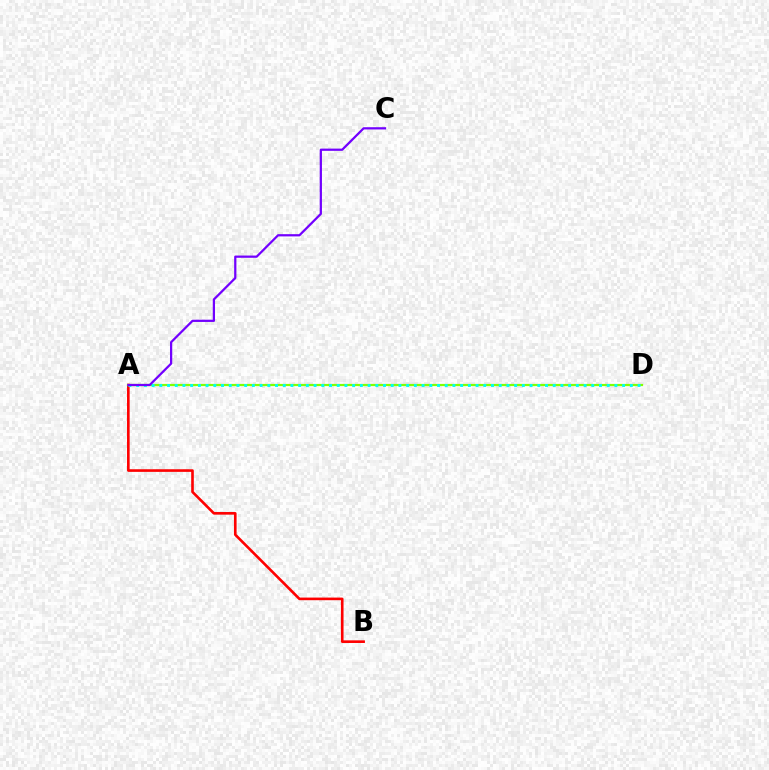{('A', 'B'): [{'color': '#ff0000', 'line_style': 'solid', 'thickness': 1.89}], ('A', 'D'): [{'color': '#84ff00', 'line_style': 'solid', 'thickness': 1.59}, {'color': '#00fff6', 'line_style': 'dotted', 'thickness': 2.1}], ('A', 'C'): [{'color': '#7200ff', 'line_style': 'solid', 'thickness': 1.61}]}